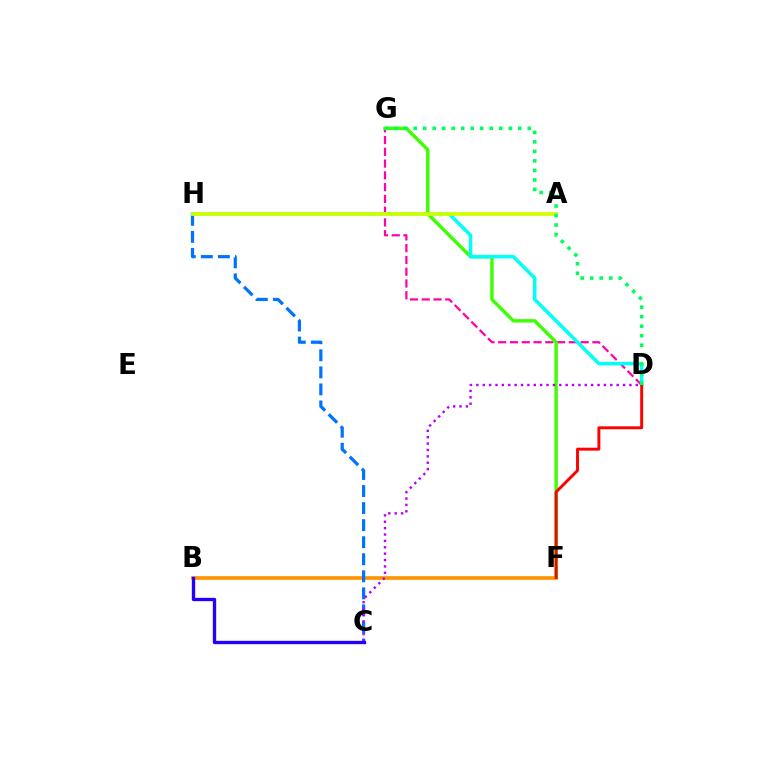{('B', 'F'): [{'color': '#ff9400', 'line_style': 'solid', 'thickness': 2.66}], ('D', 'G'): [{'color': '#ff00ac', 'line_style': 'dashed', 'thickness': 1.6}, {'color': '#00ff5c', 'line_style': 'dotted', 'thickness': 2.58}], ('C', 'H'): [{'color': '#0074ff', 'line_style': 'dashed', 'thickness': 2.32}], ('F', 'G'): [{'color': '#3dff00', 'line_style': 'solid', 'thickness': 2.44}], ('D', 'H'): [{'color': '#00fff6', 'line_style': 'solid', 'thickness': 2.53}], ('C', 'D'): [{'color': '#b900ff', 'line_style': 'dotted', 'thickness': 1.73}], ('D', 'F'): [{'color': '#ff0000', 'line_style': 'solid', 'thickness': 2.11}], ('A', 'H'): [{'color': '#d1ff00', 'line_style': 'solid', 'thickness': 2.69}], ('B', 'C'): [{'color': '#2500ff', 'line_style': 'solid', 'thickness': 2.41}]}